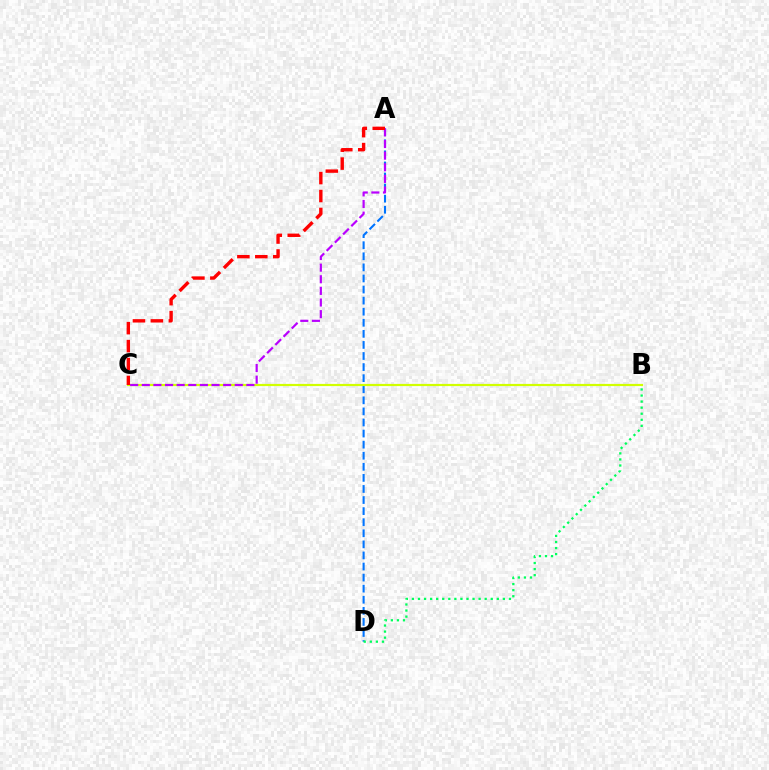{('A', 'D'): [{'color': '#0074ff', 'line_style': 'dashed', 'thickness': 1.51}], ('B', 'C'): [{'color': '#d1ff00', 'line_style': 'solid', 'thickness': 1.58}], ('A', 'C'): [{'color': '#b900ff', 'line_style': 'dashed', 'thickness': 1.58}, {'color': '#ff0000', 'line_style': 'dashed', 'thickness': 2.44}], ('B', 'D'): [{'color': '#00ff5c', 'line_style': 'dotted', 'thickness': 1.65}]}